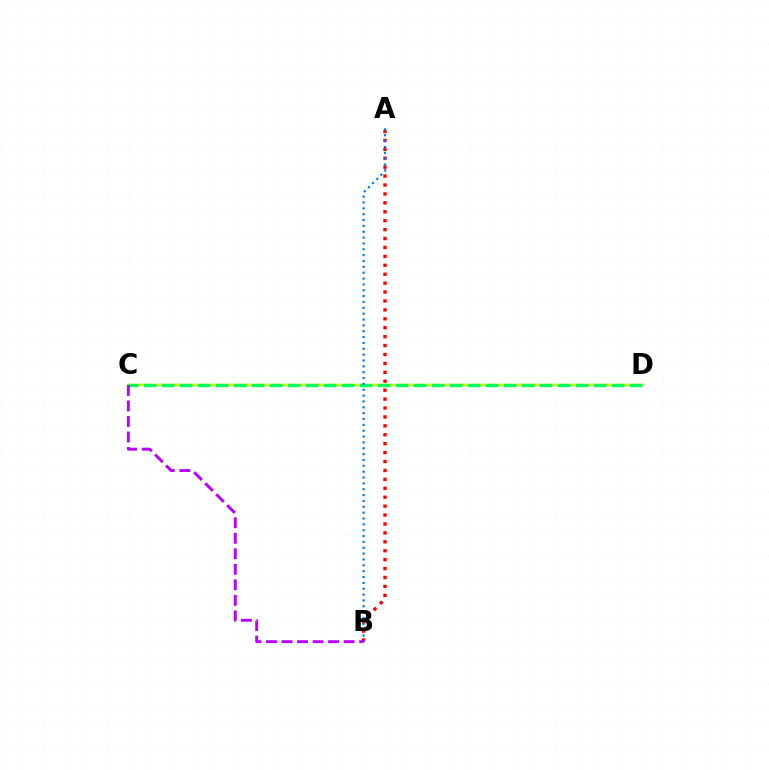{('C', 'D'): [{'color': '#d1ff00', 'line_style': 'solid', 'thickness': 1.79}, {'color': '#00ff5c', 'line_style': 'dashed', 'thickness': 2.45}], ('A', 'B'): [{'color': '#ff0000', 'line_style': 'dotted', 'thickness': 2.42}, {'color': '#0074ff', 'line_style': 'dotted', 'thickness': 1.59}], ('B', 'C'): [{'color': '#b900ff', 'line_style': 'dashed', 'thickness': 2.11}]}